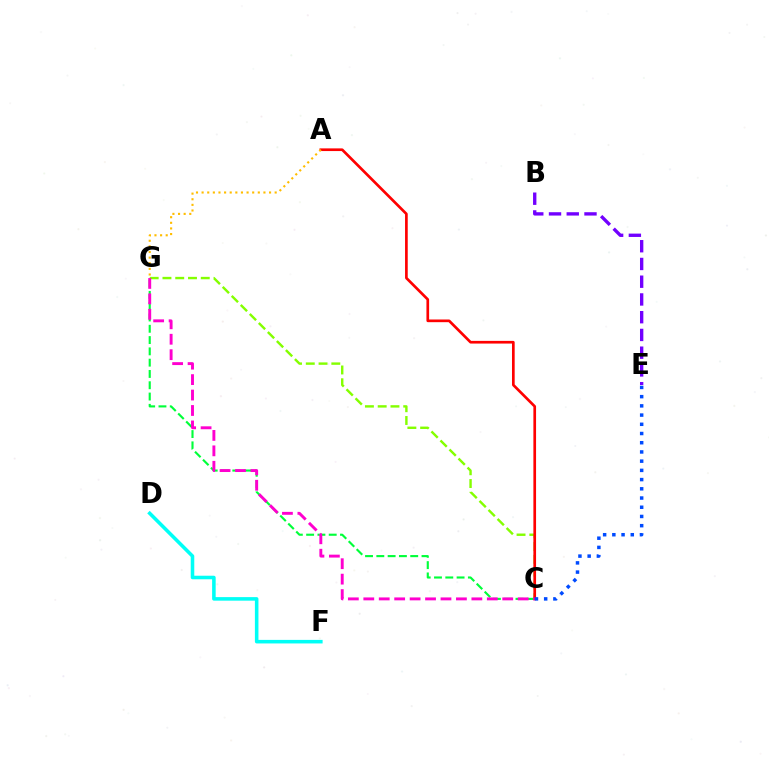{('D', 'F'): [{'color': '#00fff6', 'line_style': 'solid', 'thickness': 2.56}], ('C', 'G'): [{'color': '#84ff00', 'line_style': 'dashed', 'thickness': 1.73}, {'color': '#00ff39', 'line_style': 'dashed', 'thickness': 1.53}, {'color': '#ff00cf', 'line_style': 'dashed', 'thickness': 2.1}], ('A', 'C'): [{'color': '#ff0000', 'line_style': 'solid', 'thickness': 1.93}], ('C', 'E'): [{'color': '#004bff', 'line_style': 'dotted', 'thickness': 2.5}], ('A', 'G'): [{'color': '#ffbd00', 'line_style': 'dotted', 'thickness': 1.53}], ('B', 'E'): [{'color': '#7200ff', 'line_style': 'dashed', 'thickness': 2.41}]}